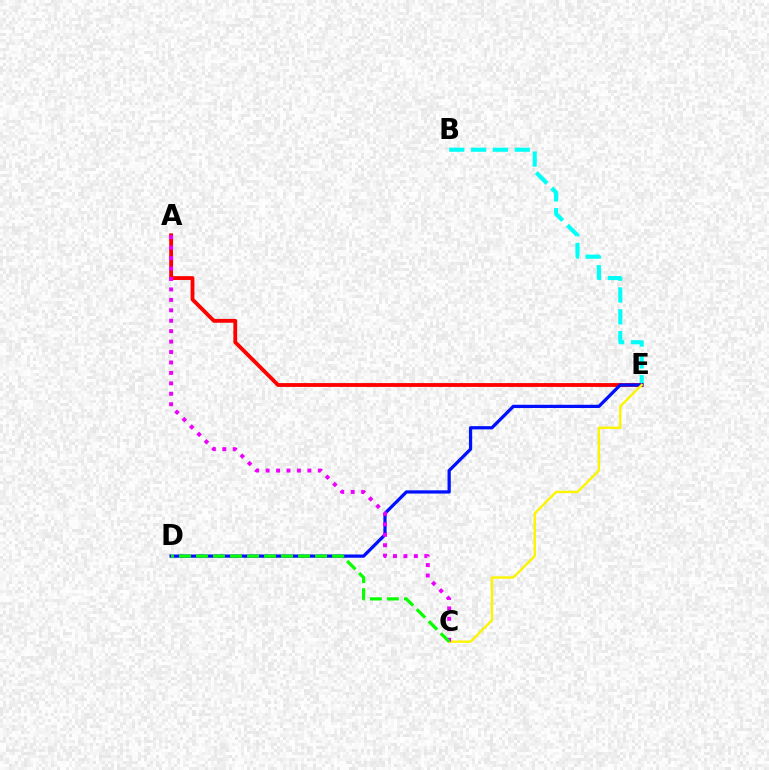{('B', 'E'): [{'color': '#00fff6', 'line_style': 'dashed', 'thickness': 2.96}], ('A', 'E'): [{'color': '#ff0000', 'line_style': 'solid', 'thickness': 2.76}], ('D', 'E'): [{'color': '#0010ff', 'line_style': 'solid', 'thickness': 2.33}], ('C', 'E'): [{'color': '#fcf500', 'line_style': 'solid', 'thickness': 1.72}], ('A', 'C'): [{'color': '#ee00ff', 'line_style': 'dotted', 'thickness': 2.84}], ('C', 'D'): [{'color': '#08ff00', 'line_style': 'dashed', 'thickness': 2.31}]}